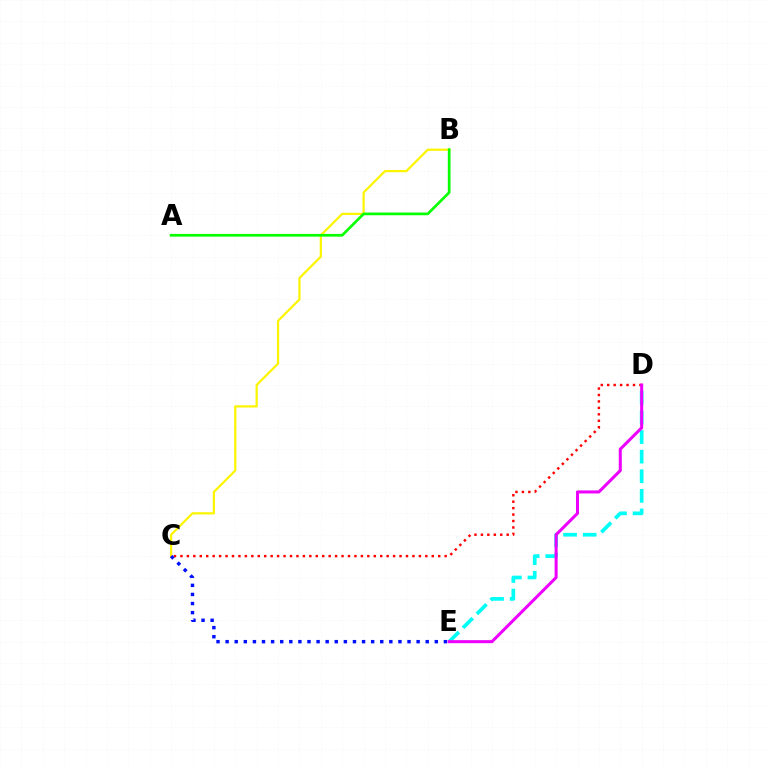{('D', 'E'): [{'color': '#00fff6', 'line_style': 'dashed', 'thickness': 2.66}, {'color': '#ee00ff', 'line_style': 'solid', 'thickness': 2.19}], ('C', 'D'): [{'color': '#ff0000', 'line_style': 'dotted', 'thickness': 1.75}], ('B', 'C'): [{'color': '#fcf500', 'line_style': 'solid', 'thickness': 1.61}], ('C', 'E'): [{'color': '#0010ff', 'line_style': 'dotted', 'thickness': 2.47}], ('A', 'B'): [{'color': '#08ff00', 'line_style': 'solid', 'thickness': 1.95}]}